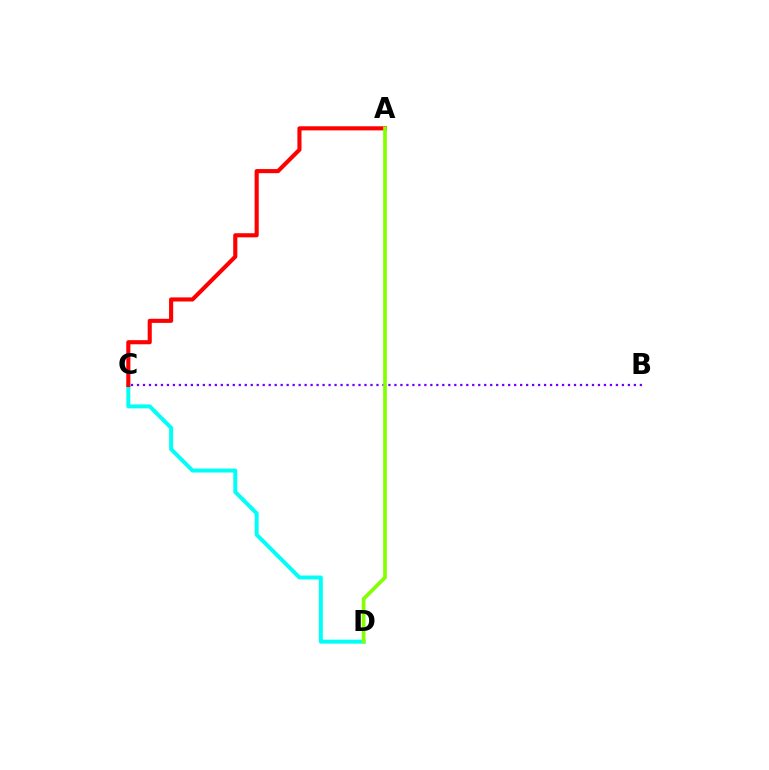{('C', 'D'): [{'color': '#00fff6', 'line_style': 'solid', 'thickness': 2.86}], ('B', 'C'): [{'color': '#7200ff', 'line_style': 'dotted', 'thickness': 1.63}], ('A', 'C'): [{'color': '#ff0000', 'line_style': 'solid', 'thickness': 2.96}], ('A', 'D'): [{'color': '#84ff00', 'line_style': 'solid', 'thickness': 2.65}]}